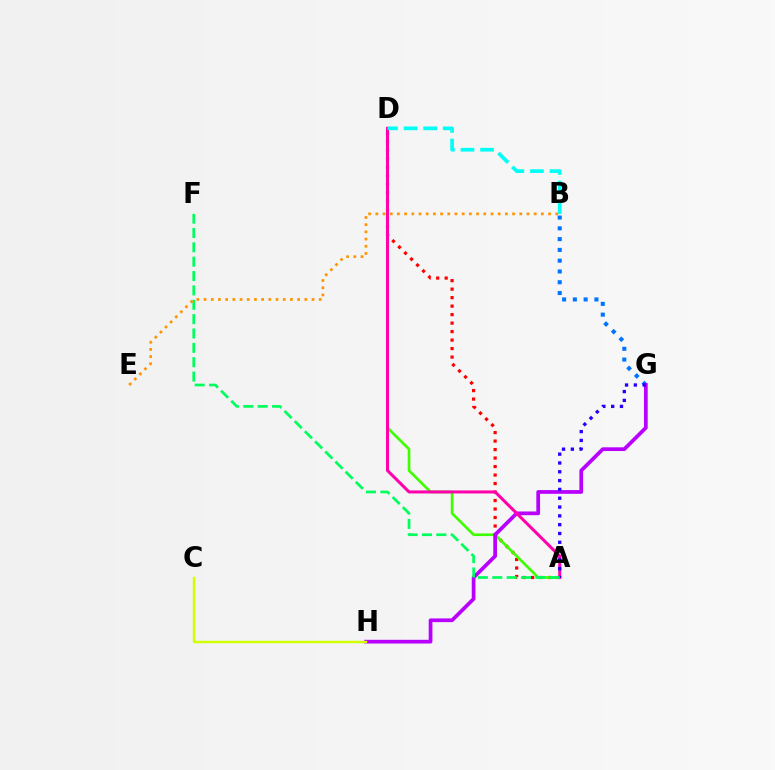{('B', 'G'): [{'color': '#0074ff', 'line_style': 'dotted', 'thickness': 2.93}], ('A', 'D'): [{'color': '#ff0000', 'line_style': 'dotted', 'thickness': 2.31}, {'color': '#3dff00', 'line_style': 'solid', 'thickness': 1.91}, {'color': '#ff00ac', 'line_style': 'solid', 'thickness': 2.18}], ('G', 'H'): [{'color': '#b900ff', 'line_style': 'solid', 'thickness': 2.69}], ('C', 'H'): [{'color': '#d1ff00', 'line_style': 'solid', 'thickness': 1.74}], ('A', 'G'): [{'color': '#2500ff', 'line_style': 'dotted', 'thickness': 2.39}], ('A', 'F'): [{'color': '#00ff5c', 'line_style': 'dashed', 'thickness': 1.95}], ('B', 'E'): [{'color': '#ff9400', 'line_style': 'dotted', 'thickness': 1.96}], ('B', 'D'): [{'color': '#00fff6', 'line_style': 'dashed', 'thickness': 2.66}]}